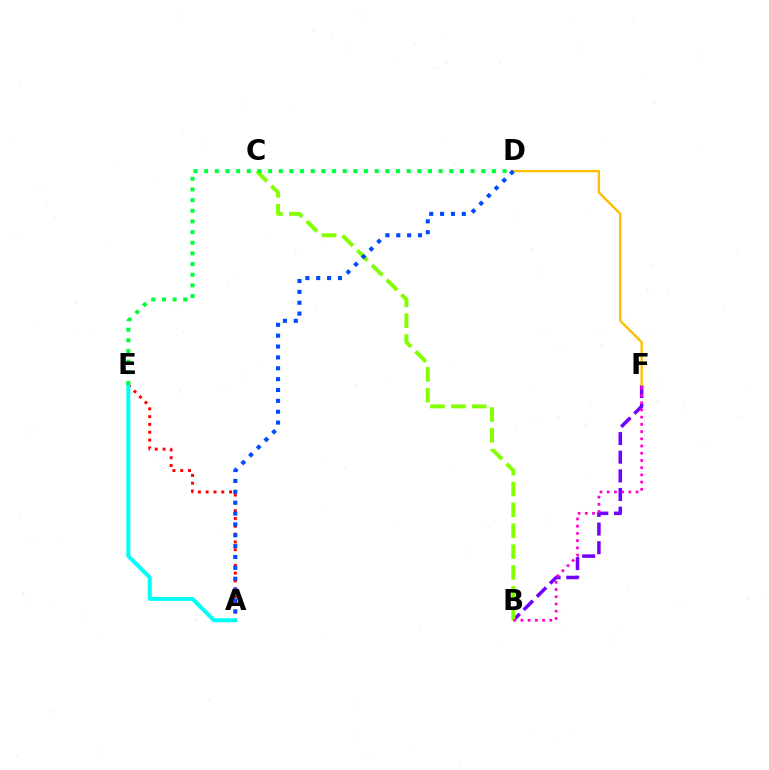{('B', 'F'): [{'color': '#7200ff', 'line_style': 'dashed', 'thickness': 2.53}, {'color': '#ff00cf', 'line_style': 'dotted', 'thickness': 1.96}], ('A', 'E'): [{'color': '#ff0000', 'line_style': 'dotted', 'thickness': 2.12}, {'color': '#00fff6', 'line_style': 'solid', 'thickness': 2.87}], ('B', 'C'): [{'color': '#84ff00', 'line_style': 'dashed', 'thickness': 2.83}], ('D', 'F'): [{'color': '#ffbd00', 'line_style': 'solid', 'thickness': 1.69}], ('A', 'D'): [{'color': '#004bff', 'line_style': 'dotted', 'thickness': 2.95}], ('D', 'E'): [{'color': '#00ff39', 'line_style': 'dotted', 'thickness': 2.9}]}